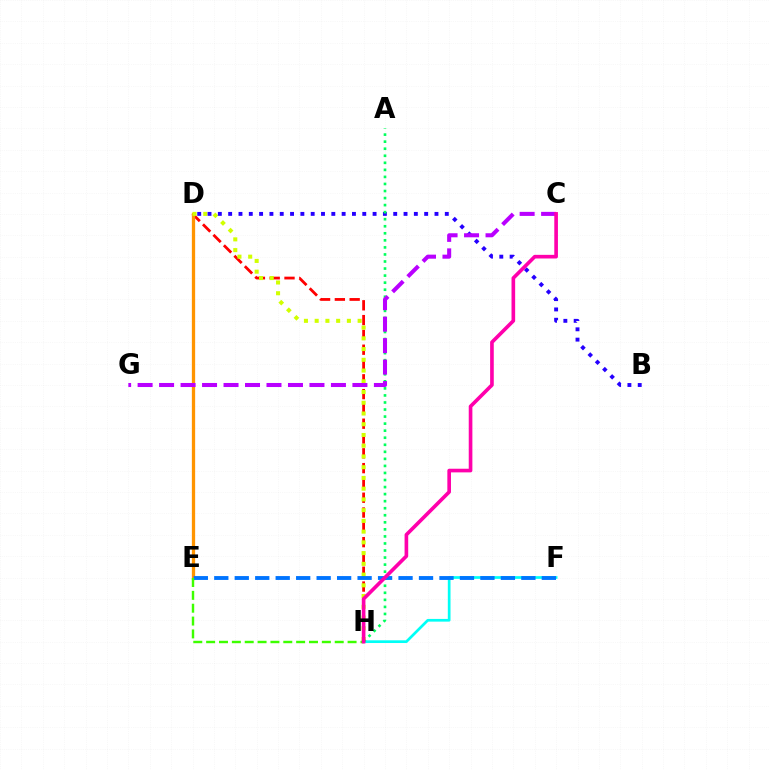{('D', 'H'): [{'color': '#ff0000', 'line_style': 'dashed', 'thickness': 2.01}, {'color': '#d1ff00', 'line_style': 'dotted', 'thickness': 2.92}], ('D', 'E'): [{'color': '#ff9400', 'line_style': 'solid', 'thickness': 2.37}], ('F', 'H'): [{'color': '#00fff6', 'line_style': 'solid', 'thickness': 1.95}], ('B', 'D'): [{'color': '#2500ff', 'line_style': 'dotted', 'thickness': 2.8}], ('A', 'H'): [{'color': '#00ff5c', 'line_style': 'dotted', 'thickness': 1.92}], ('E', 'F'): [{'color': '#0074ff', 'line_style': 'dashed', 'thickness': 2.78}], ('E', 'H'): [{'color': '#3dff00', 'line_style': 'dashed', 'thickness': 1.75}], ('C', 'G'): [{'color': '#b900ff', 'line_style': 'dashed', 'thickness': 2.92}], ('C', 'H'): [{'color': '#ff00ac', 'line_style': 'solid', 'thickness': 2.62}]}